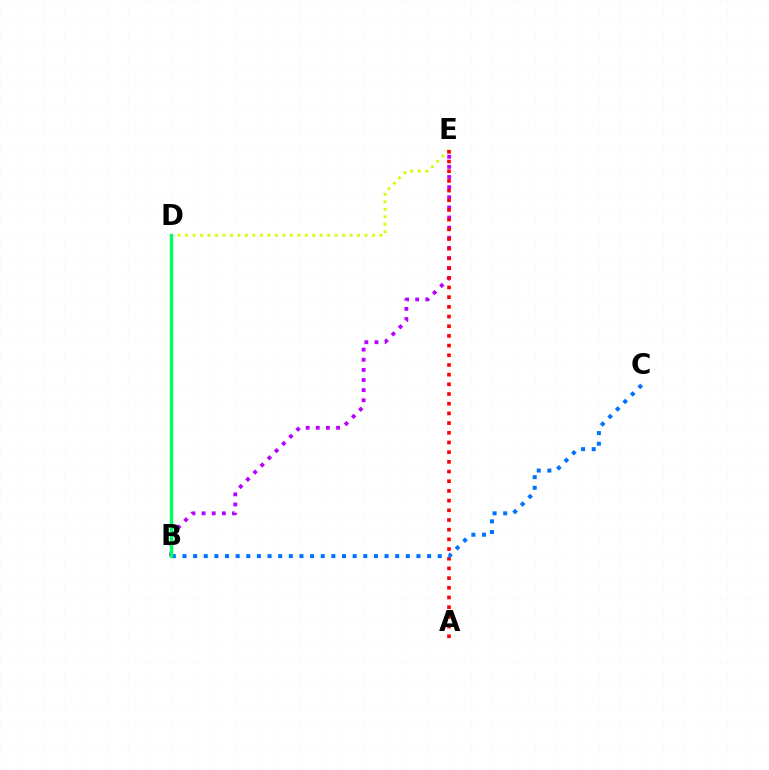{('D', 'E'): [{'color': '#d1ff00', 'line_style': 'dotted', 'thickness': 2.03}], ('B', 'E'): [{'color': '#b900ff', 'line_style': 'dotted', 'thickness': 2.75}], ('A', 'E'): [{'color': '#ff0000', 'line_style': 'dotted', 'thickness': 2.63}], ('B', 'C'): [{'color': '#0074ff', 'line_style': 'dotted', 'thickness': 2.89}], ('B', 'D'): [{'color': '#00ff5c', 'line_style': 'solid', 'thickness': 2.46}]}